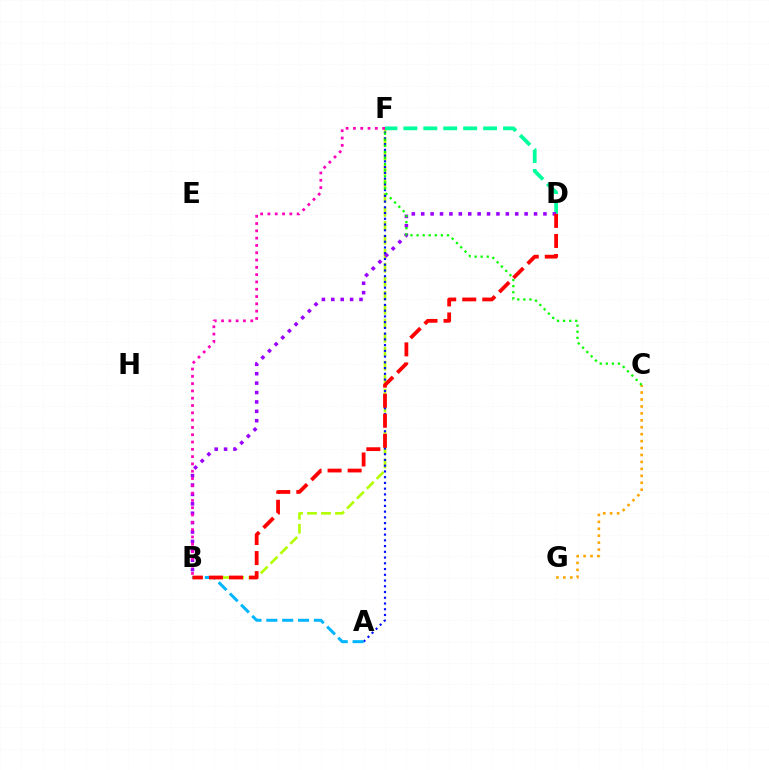{('B', 'F'): [{'color': '#b3ff00', 'line_style': 'dashed', 'thickness': 1.9}, {'color': '#ff00bd', 'line_style': 'dotted', 'thickness': 1.98}], ('D', 'F'): [{'color': '#00ff9d', 'line_style': 'dashed', 'thickness': 2.71}], ('A', 'F'): [{'color': '#0010ff', 'line_style': 'dotted', 'thickness': 1.56}], ('B', 'D'): [{'color': '#9b00ff', 'line_style': 'dotted', 'thickness': 2.55}, {'color': '#ff0000', 'line_style': 'dashed', 'thickness': 2.72}], ('A', 'B'): [{'color': '#00b5ff', 'line_style': 'dashed', 'thickness': 2.15}], ('C', 'G'): [{'color': '#ffa500', 'line_style': 'dotted', 'thickness': 1.88}], ('C', 'F'): [{'color': '#08ff00', 'line_style': 'dotted', 'thickness': 1.65}]}